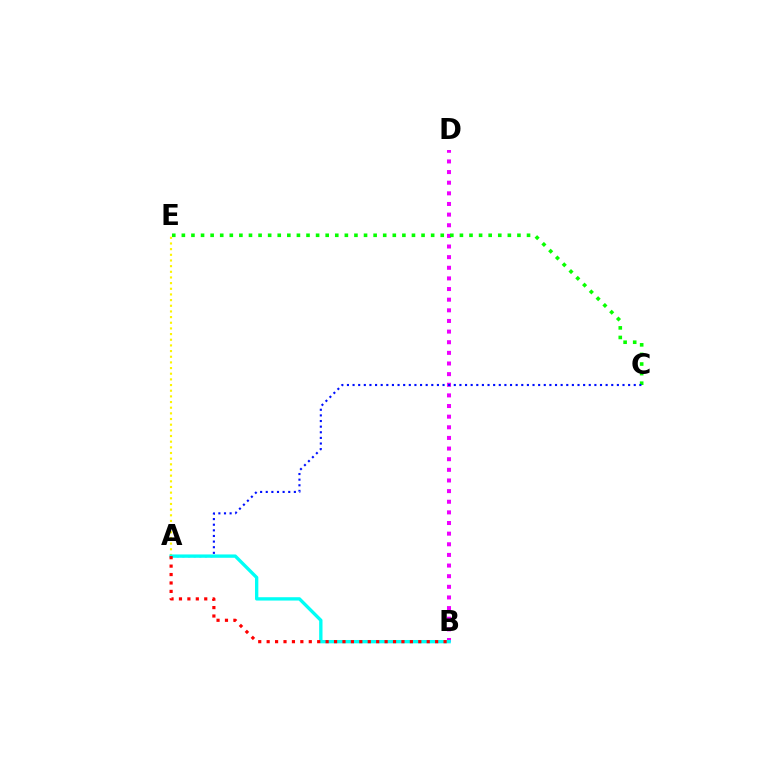{('B', 'D'): [{'color': '#ee00ff', 'line_style': 'dotted', 'thickness': 2.89}], ('C', 'E'): [{'color': '#08ff00', 'line_style': 'dotted', 'thickness': 2.61}], ('A', 'C'): [{'color': '#0010ff', 'line_style': 'dotted', 'thickness': 1.53}], ('A', 'E'): [{'color': '#fcf500', 'line_style': 'dotted', 'thickness': 1.54}], ('A', 'B'): [{'color': '#00fff6', 'line_style': 'solid', 'thickness': 2.41}, {'color': '#ff0000', 'line_style': 'dotted', 'thickness': 2.29}]}